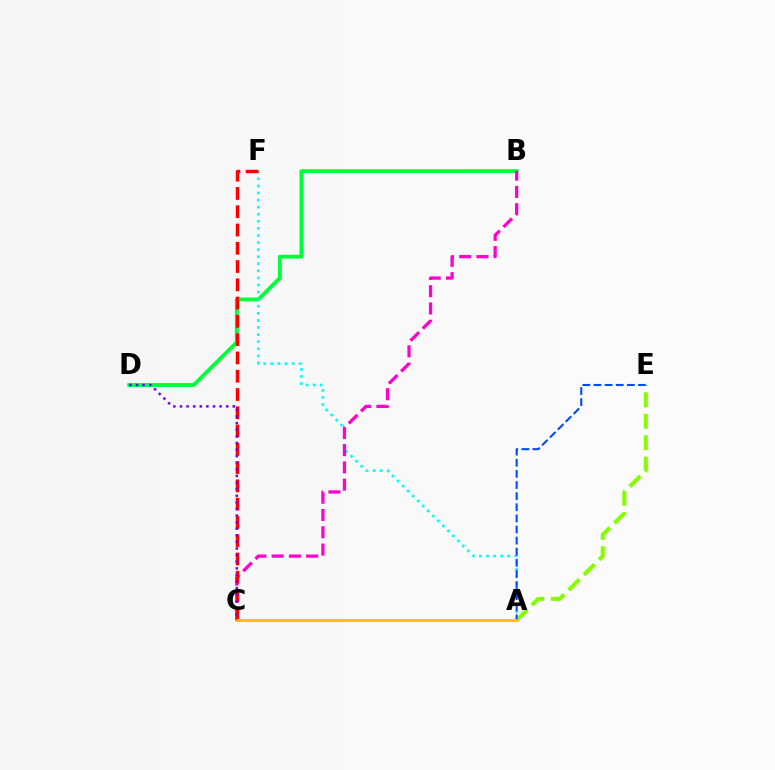{('B', 'D'): [{'color': '#00ff39', 'line_style': 'solid', 'thickness': 2.76}], ('A', 'F'): [{'color': '#00fff6', 'line_style': 'dotted', 'thickness': 1.92}], ('B', 'C'): [{'color': '#ff00cf', 'line_style': 'dashed', 'thickness': 2.35}], ('A', 'E'): [{'color': '#84ff00', 'line_style': 'dashed', 'thickness': 2.92}, {'color': '#004bff', 'line_style': 'dashed', 'thickness': 1.51}], ('C', 'F'): [{'color': '#ff0000', 'line_style': 'dashed', 'thickness': 2.48}], ('A', 'C'): [{'color': '#ffbd00', 'line_style': 'solid', 'thickness': 2.0}], ('C', 'D'): [{'color': '#7200ff', 'line_style': 'dotted', 'thickness': 1.79}]}